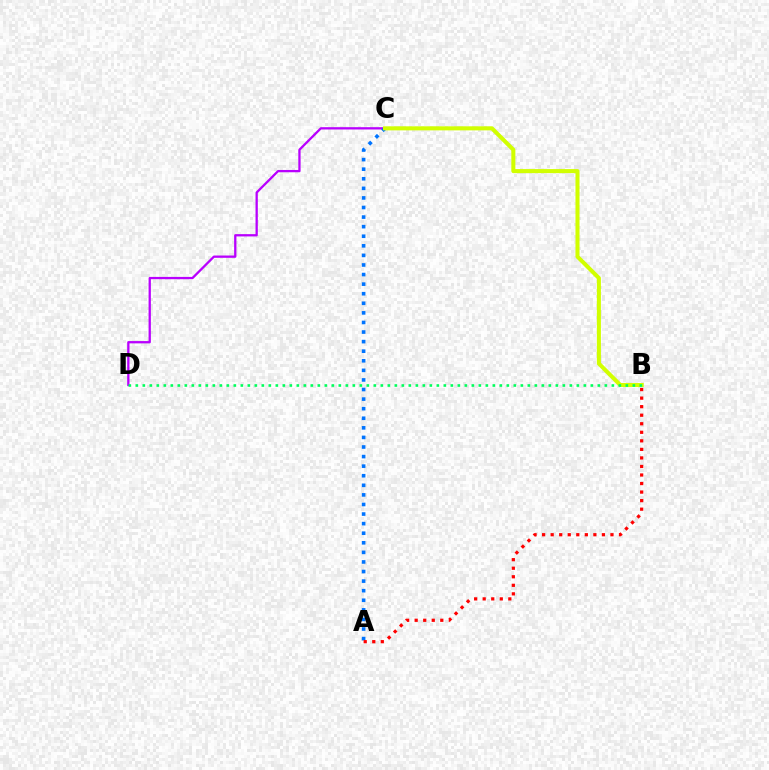{('C', 'D'): [{'color': '#b900ff', 'line_style': 'solid', 'thickness': 1.65}], ('A', 'C'): [{'color': '#0074ff', 'line_style': 'dotted', 'thickness': 2.6}], ('A', 'B'): [{'color': '#ff0000', 'line_style': 'dotted', 'thickness': 2.32}], ('B', 'C'): [{'color': '#d1ff00', 'line_style': 'solid', 'thickness': 2.92}], ('B', 'D'): [{'color': '#00ff5c', 'line_style': 'dotted', 'thickness': 1.9}]}